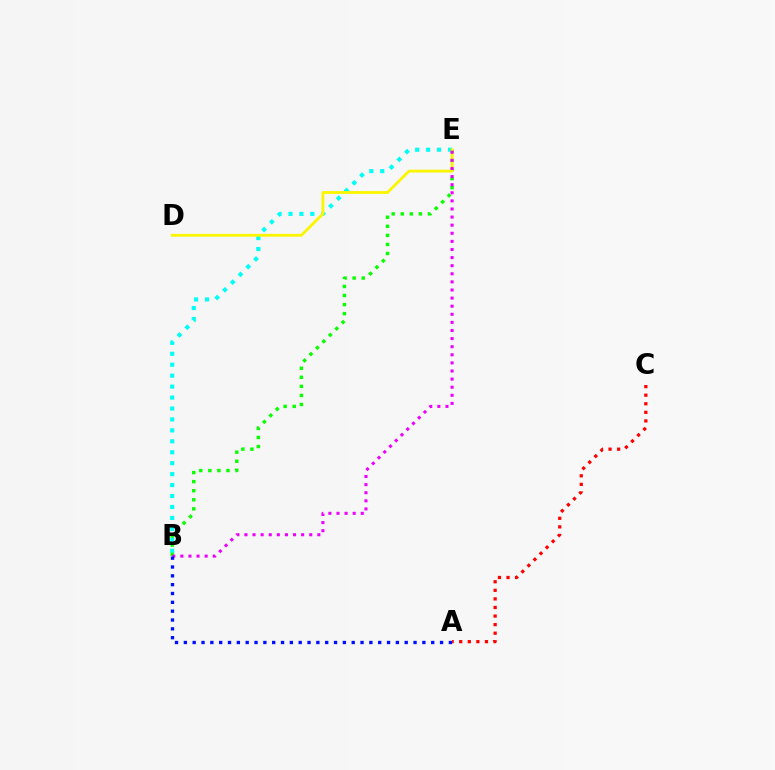{('A', 'C'): [{'color': '#ff0000', 'line_style': 'dotted', 'thickness': 2.33}], ('B', 'E'): [{'color': '#00fff6', 'line_style': 'dotted', 'thickness': 2.97}, {'color': '#08ff00', 'line_style': 'dotted', 'thickness': 2.46}, {'color': '#ee00ff', 'line_style': 'dotted', 'thickness': 2.2}], ('D', 'E'): [{'color': '#fcf500', 'line_style': 'solid', 'thickness': 2.03}], ('A', 'B'): [{'color': '#0010ff', 'line_style': 'dotted', 'thickness': 2.4}]}